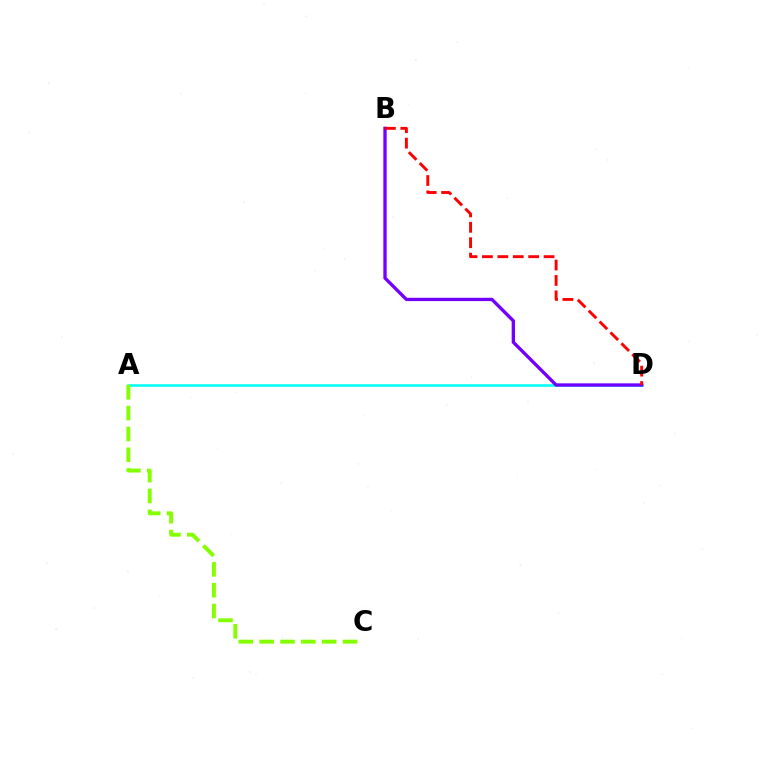{('A', 'D'): [{'color': '#00fff6', 'line_style': 'solid', 'thickness': 1.84}], ('B', 'D'): [{'color': '#7200ff', 'line_style': 'solid', 'thickness': 2.4}, {'color': '#ff0000', 'line_style': 'dashed', 'thickness': 2.09}], ('A', 'C'): [{'color': '#84ff00', 'line_style': 'dashed', 'thickness': 2.83}]}